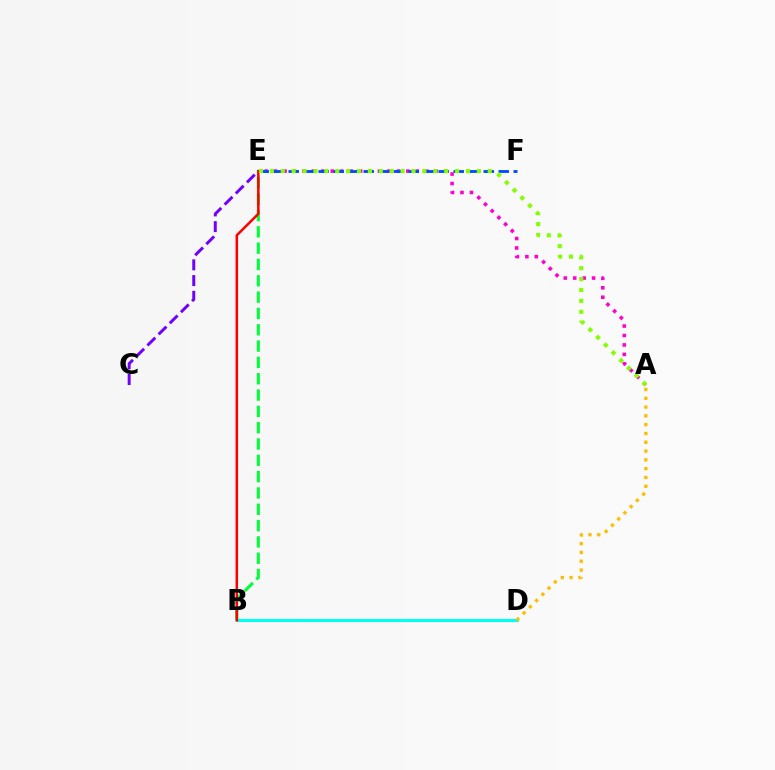{('B', 'D'): [{'color': '#00fff6', 'line_style': 'solid', 'thickness': 2.17}], ('A', 'E'): [{'color': '#ff00cf', 'line_style': 'dotted', 'thickness': 2.57}, {'color': '#84ff00', 'line_style': 'dotted', 'thickness': 2.96}], ('E', 'F'): [{'color': '#004bff', 'line_style': 'dashed', 'thickness': 2.04}], ('B', 'E'): [{'color': '#00ff39', 'line_style': 'dashed', 'thickness': 2.22}, {'color': '#ff0000', 'line_style': 'solid', 'thickness': 1.81}], ('A', 'D'): [{'color': '#ffbd00', 'line_style': 'dotted', 'thickness': 2.39}], ('C', 'E'): [{'color': '#7200ff', 'line_style': 'dashed', 'thickness': 2.14}]}